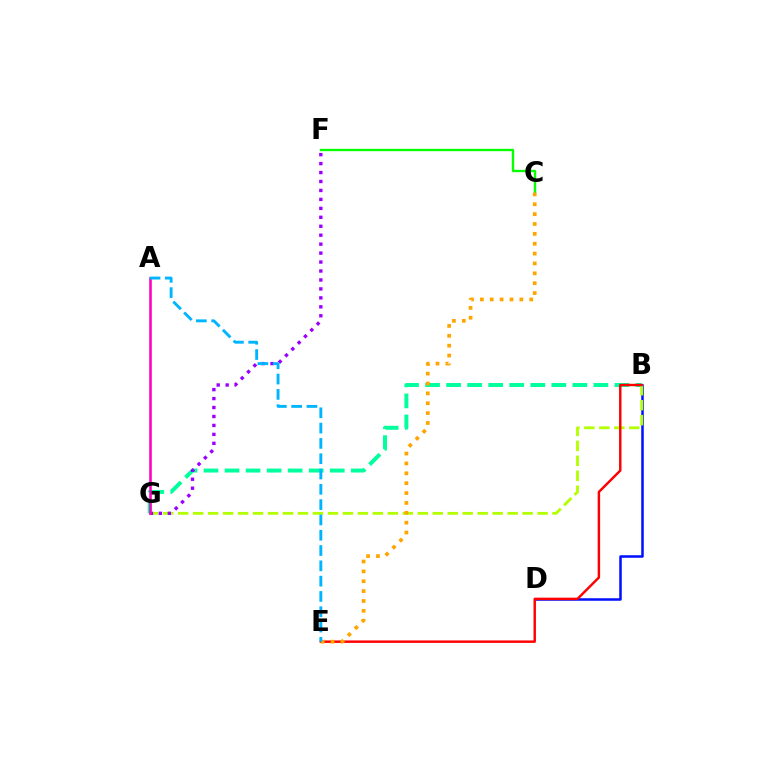{('B', 'G'): [{'color': '#00ff9d', 'line_style': 'dashed', 'thickness': 2.86}, {'color': '#b3ff00', 'line_style': 'dashed', 'thickness': 2.03}], ('B', 'D'): [{'color': '#0010ff', 'line_style': 'solid', 'thickness': 1.81}], ('F', 'G'): [{'color': '#9b00ff', 'line_style': 'dotted', 'thickness': 2.43}], ('C', 'F'): [{'color': '#08ff00', 'line_style': 'solid', 'thickness': 1.7}], ('A', 'G'): [{'color': '#ff00bd', 'line_style': 'solid', 'thickness': 1.86}], ('B', 'E'): [{'color': '#ff0000', 'line_style': 'solid', 'thickness': 1.76}], ('C', 'E'): [{'color': '#ffa500', 'line_style': 'dotted', 'thickness': 2.68}], ('A', 'E'): [{'color': '#00b5ff', 'line_style': 'dashed', 'thickness': 2.08}]}